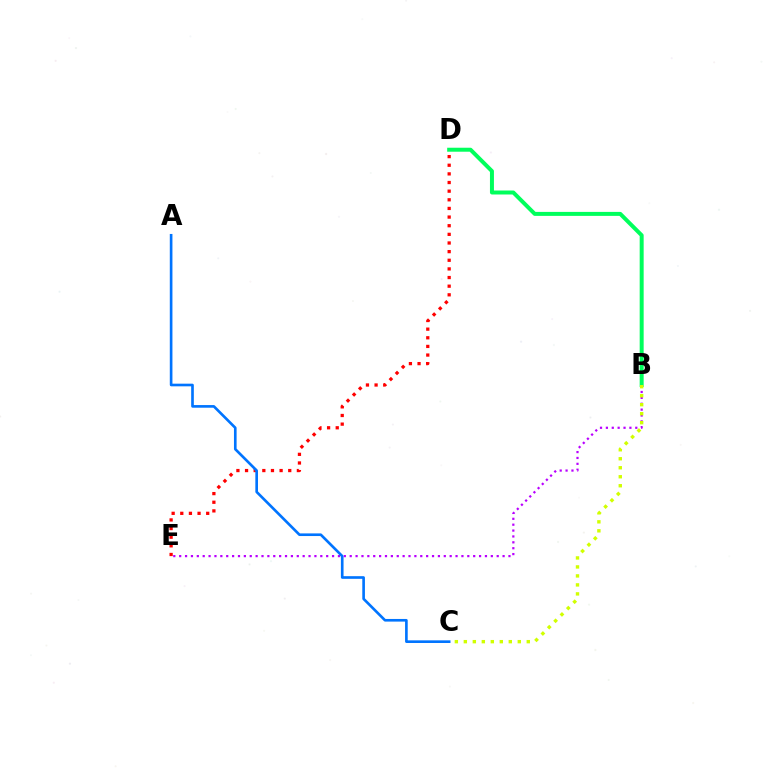{('B', 'E'): [{'color': '#b900ff', 'line_style': 'dotted', 'thickness': 1.6}], ('D', 'E'): [{'color': '#ff0000', 'line_style': 'dotted', 'thickness': 2.35}], ('A', 'C'): [{'color': '#0074ff', 'line_style': 'solid', 'thickness': 1.9}], ('B', 'D'): [{'color': '#00ff5c', 'line_style': 'solid', 'thickness': 2.87}], ('B', 'C'): [{'color': '#d1ff00', 'line_style': 'dotted', 'thickness': 2.44}]}